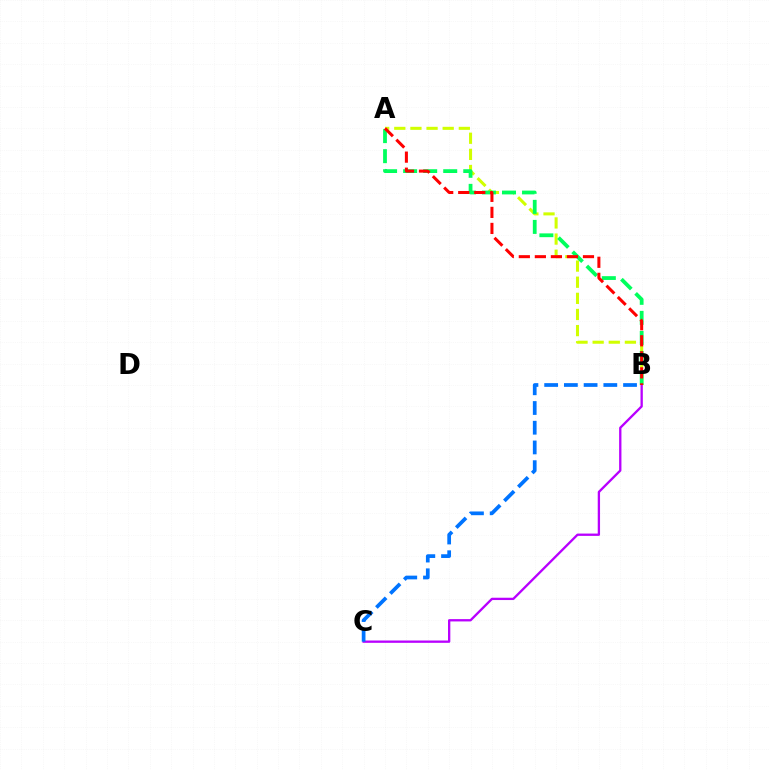{('B', 'C'): [{'color': '#b900ff', 'line_style': 'solid', 'thickness': 1.67}, {'color': '#0074ff', 'line_style': 'dashed', 'thickness': 2.68}], ('A', 'B'): [{'color': '#d1ff00', 'line_style': 'dashed', 'thickness': 2.19}, {'color': '#00ff5c', 'line_style': 'dashed', 'thickness': 2.72}, {'color': '#ff0000', 'line_style': 'dashed', 'thickness': 2.18}]}